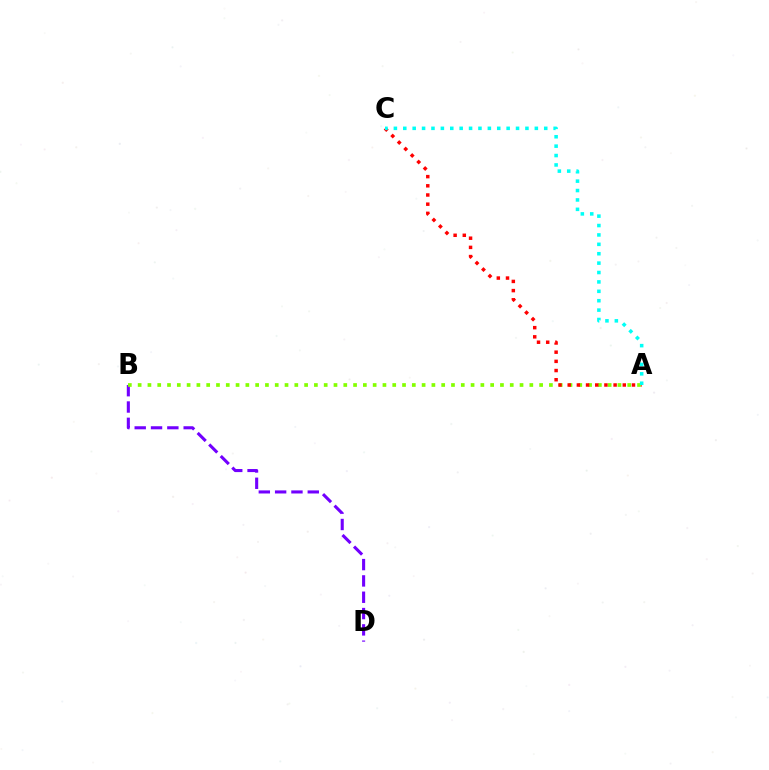{('B', 'D'): [{'color': '#7200ff', 'line_style': 'dashed', 'thickness': 2.22}], ('A', 'B'): [{'color': '#84ff00', 'line_style': 'dotted', 'thickness': 2.66}], ('A', 'C'): [{'color': '#ff0000', 'line_style': 'dotted', 'thickness': 2.49}, {'color': '#00fff6', 'line_style': 'dotted', 'thickness': 2.55}]}